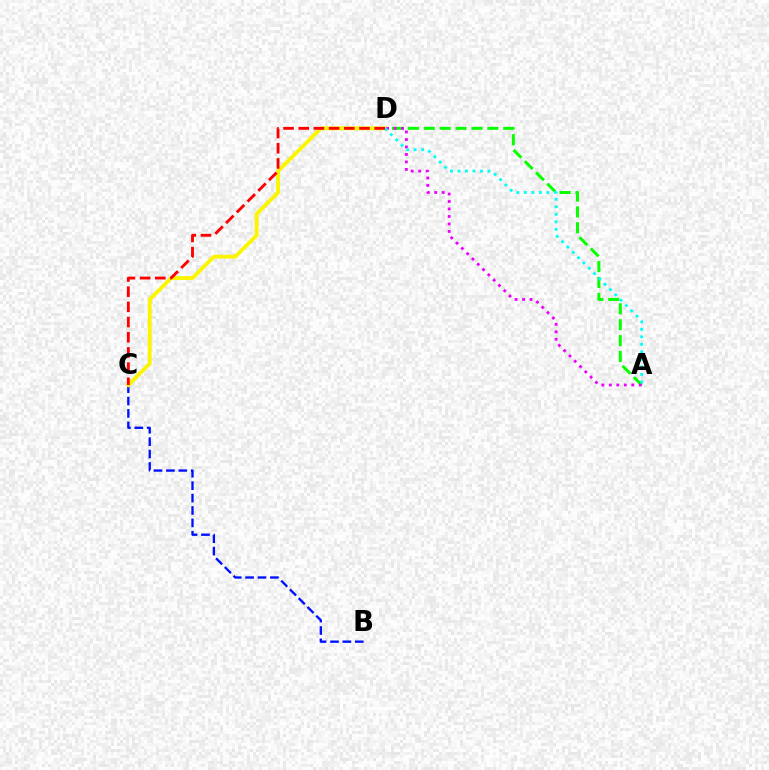{('A', 'D'): [{'color': '#08ff00', 'line_style': 'dashed', 'thickness': 2.16}, {'color': '#ee00ff', 'line_style': 'dotted', 'thickness': 2.03}, {'color': '#00fff6', 'line_style': 'dotted', 'thickness': 2.04}], ('B', 'C'): [{'color': '#0010ff', 'line_style': 'dashed', 'thickness': 1.68}], ('C', 'D'): [{'color': '#fcf500', 'line_style': 'solid', 'thickness': 2.76}, {'color': '#ff0000', 'line_style': 'dashed', 'thickness': 2.06}]}